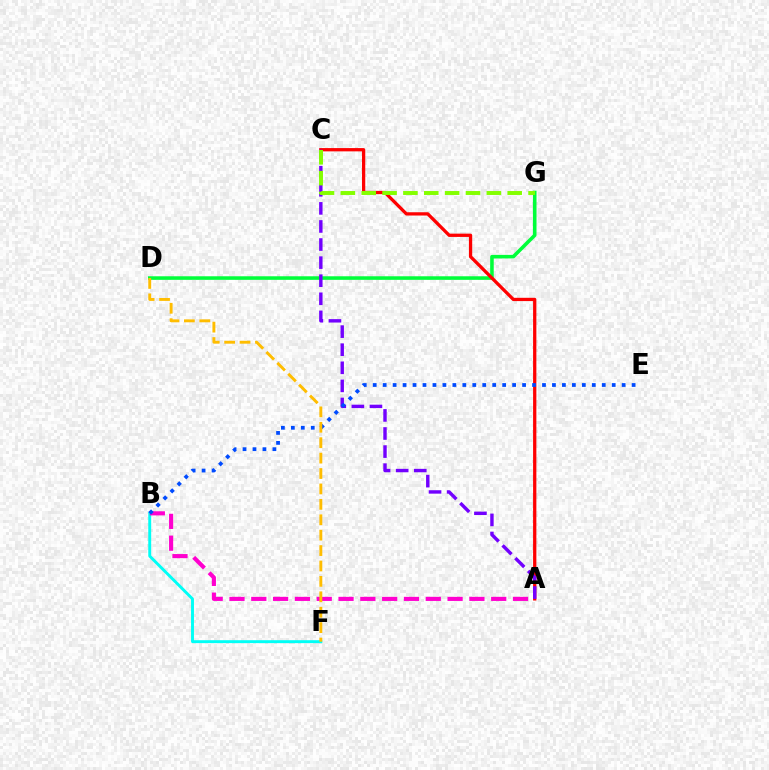{('D', 'G'): [{'color': '#00ff39', 'line_style': 'solid', 'thickness': 2.57}], ('A', 'C'): [{'color': '#ff0000', 'line_style': 'solid', 'thickness': 2.36}, {'color': '#7200ff', 'line_style': 'dashed', 'thickness': 2.46}], ('B', 'F'): [{'color': '#00fff6', 'line_style': 'solid', 'thickness': 2.1}], ('A', 'B'): [{'color': '#ff00cf', 'line_style': 'dashed', 'thickness': 2.96}], ('B', 'E'): [{'color': '#004bff', 'line_style': 'dotted', 'thickness': 2.71}], ('D', 'F'): [{'color': '#ffbd00', 'line_style': 'dashed', 'thickness': 2.09}], ('C', 'G'): [{'color': '#84ff00', 'line_style': 'dashed', 'thickness': 2.83}]}